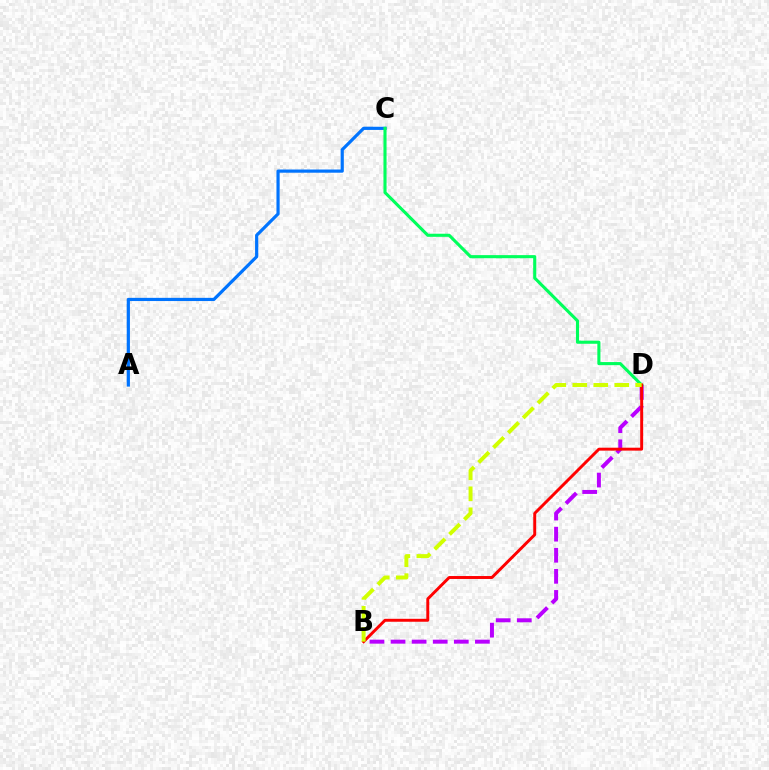{('B', 'D'): [{'color': '#b900ff', 'line_style': 'dashed', 'thickness': 2.86}, {'color': '#ff0000', 'line_style': 'solid', 'thickness': 2.11}, {'color': '#d1ff00', 'line_style': 'dashed', 'thickness': 2.85}], ('A', 'C'): [{'color': '#0074ff', 'line_style': 'solid', 'thickness': 2.3}], ('C', 'D'): [{'color': '#00ff5c', 'line_style': 'solid', 'thickness': 2.23}]}